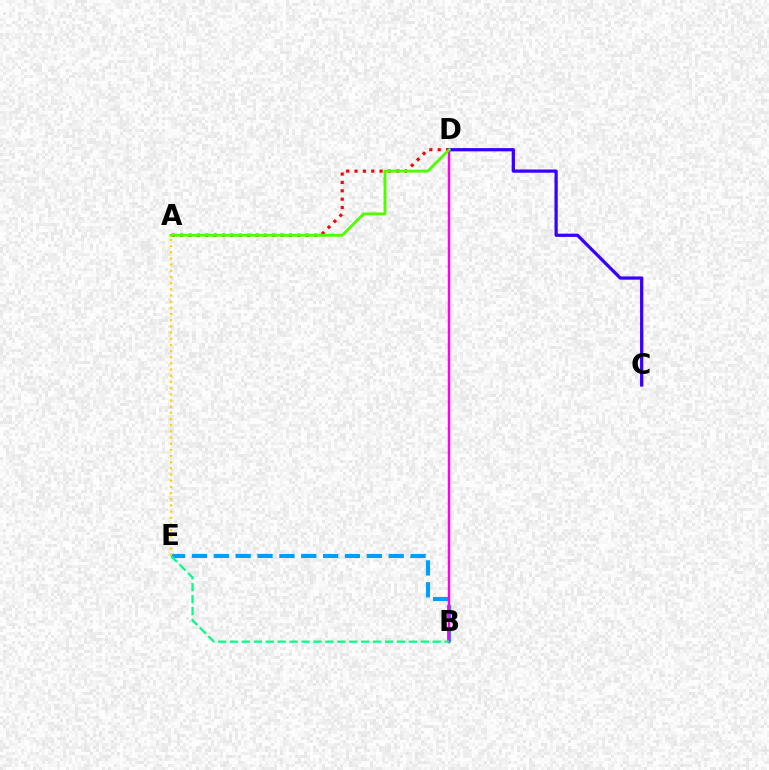{('B', 'E'): [{'color': '#009eff', 'line_style': 'dashed', 'thickness': 2.97}, {'color': '#00ff86', 'line_style': 'dashed', 'thickness': 1.62}], ('A', 'D'): [{'color': '#ff0000', 'line_style': 'dotted', 'thickness': 2.27}, {'color': '#4fff00', 'line_style': 'solid', 'thickness': 2.08}], ('B', 'D'): [{'color': '#ff00ed', 'line_style': 'solid', 'thickness': 1.77}], ('A', 'E'): [{'color': '#ffd500', 'line_style': 'dotted', 'thickness': 1.68}], ('C', 'D'): [{'color': '#3700ff', 'line_style': 'solid', 'thickness': 2.33}]}